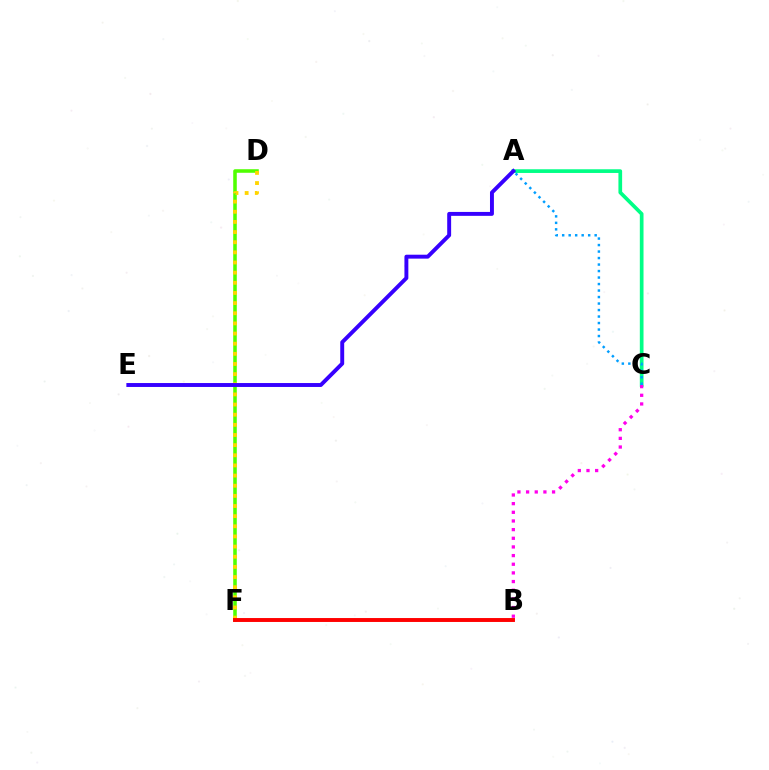{('A', 'C'): [{'color': '#00ff86', 'line_style': 'solid', 'thickness': 2.66}, {'color': '#009eff', 'line_style': 'dotted', 'thickness': 1.77}], ('B', 'C'): [{'color': '#ff00ed', 'line_style': 'dotted', 'thickness': 2.35}], ('D', 'F'): [{'color': '#4fff00', 'line_style': 'solid', 'thickness': 2.56}, {'color': '#ffd500', 'line_style': 'dotted', 'thickness': 2.76}], ('A', 'E'): [{'color': '#3700ff', 'line_style': 'solid', 'thickness': 2.82}], ('B', 'F'): [{'color': '#ff0000', 'line_style': 'solid', 'thickness': 2.82}]}